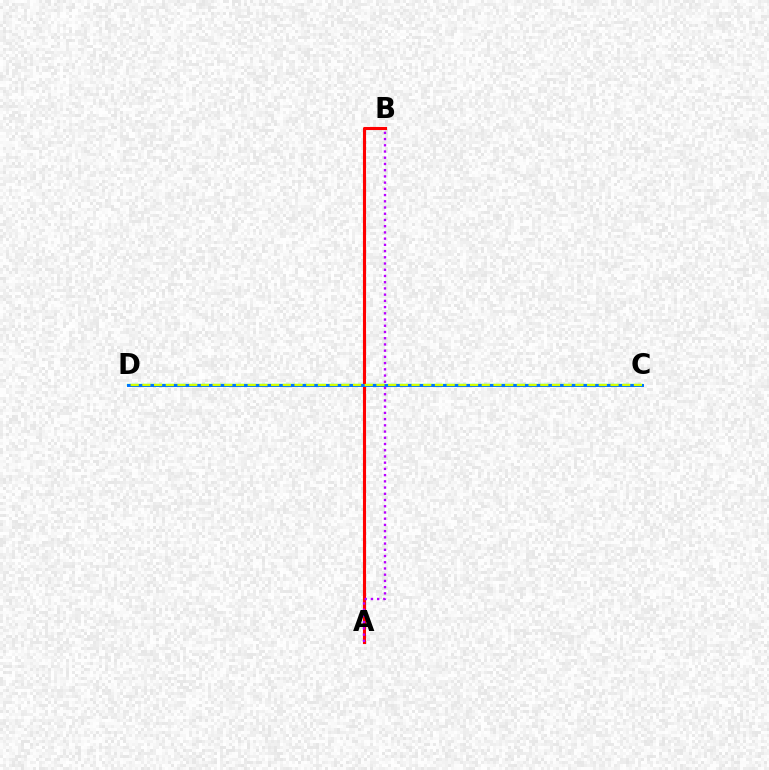{('C', 'D'): [{'color': '#00ff5c', 'line_style': 'solid', 'thickness': 1.64}, {'color': '#0074ff', 'line_style': 'solid', 'thickness': 2.13}, {'color': '#d1ff00', 'line_style': 'dashed', 'thickness': 1.59}], ('A', 'B'): [{'color': '#ff0000', 'line_style': 'solid', 'thickness': 2.24}, {'color': '#b900ff', 'line_style': 'dotted', 'thickness': 1.69}]}